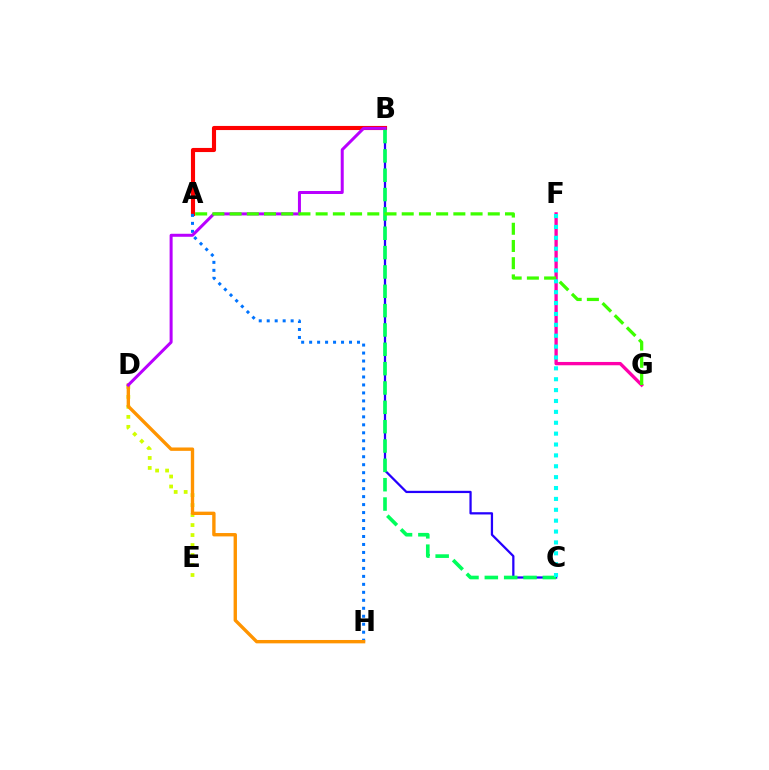{('A', 'B'): [{'color': '#ff0000', 'line_style': 'solid', 'thickness': 2.96}], ('B', 'C'): [{'color': '#2500ff', 'line_style': 'solid', 'thickness': 1.62}, {'color': '#00ff5c', 'line_style': 'dashed', 'thickness': 2.63}], ('A', 'H'): [{'color': '#0074ff', 'line_style': 'dotted', 'thickness': 2.17}], ('F', 'G'): [{'color': '#ff00ac', 'line_style': 'solid', 'thickness': 2.39}], ('D', 'E'): [{'color': '#d1ff00', 'line_style': 'dotted', 'thickness': 2.71}], ('D', 'H'): [{'color': '#ff9400', 'line_style': 'solid', 'thickness': 2.43}], ('B', 'D'): [{'color': '#b900ff', 'line_style': 'solid', 'thickness': 2.17}], ('A', 'G'): [{'color': '#3dff00', 'line_style': 'dashed', 'thickness': 2.34}], ('C', 'F'): [{'color': '#00fff6', 'line_style': 'dotted', 'thickness': 2.96}]}